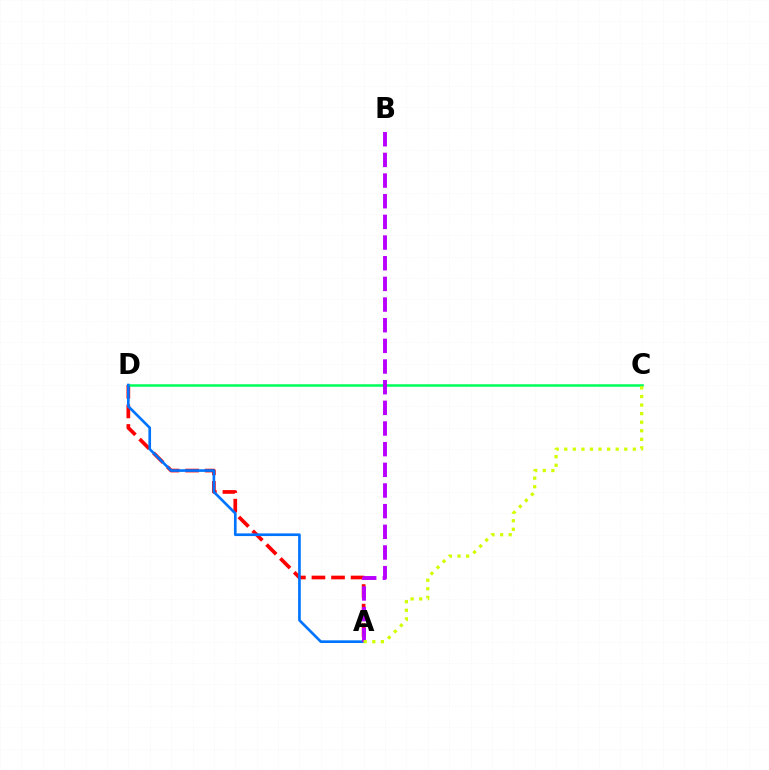{('A', 'D'): [{'color': '#ff0000', 'line_style': 'dashed', 'thickness': 2.66}, {'color': '#0074ff', 'line_style': 'solid', 'thickness': 1.92}], ('C', 'D'): [{'color': '#00ff5c', 'line_style': 'solid', 'thickness': 1.83}], ('A', 'B'): [{'color': '#b900ff', 'line_style': 'dashed', 'thickness': 2.81}], ('A', 'C'): [{'color': '#d1ff00', 'line_style': 'dotted', 'thickness': 2.33}]}